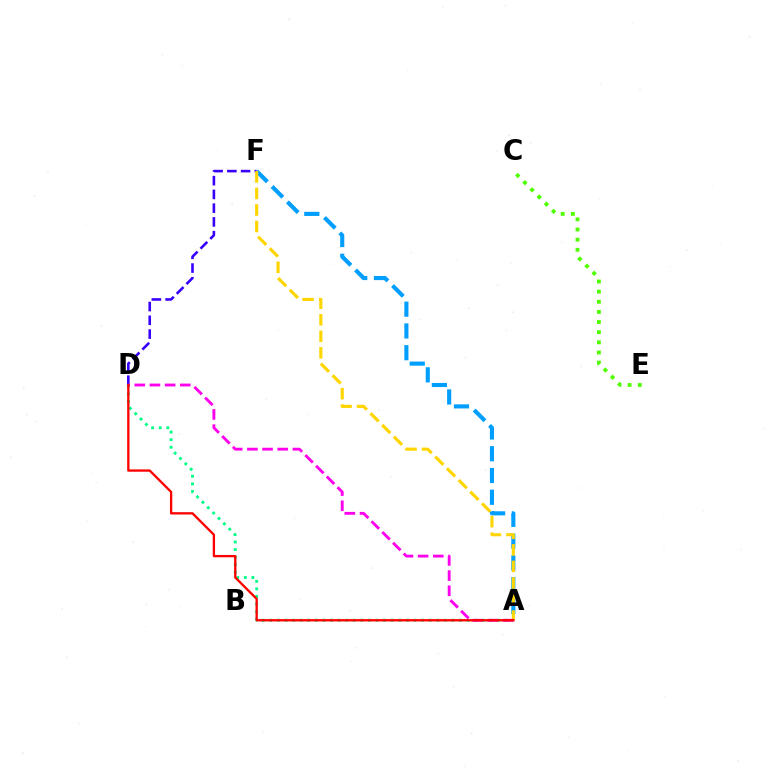{('A', 'D'): [{'color': '#00ff86', 'line_style': 'dotted', 'thickness': 2.06}, {'color': '#ff00ed', 'line_style': 'dashed', 'thickness': 2.06}, {'color': '#ff0000', 'line_style': 'solid', 'thickness': 1.67}], ('A', 'F'): [{'color': '#009eff', 'line_style': 'dashed', 'thickness': 2.96}, {'color': '#ffd500', 'line_style': 'dashed', 'thickness': 2.25}], ('D', 'F'): [{'color': '#3700ff', 'line_style': 'dashed', 'thickness': 1.87}], ('C', 'E'): [{'color': '#4fff00', 'line_style': 'dotted', 'thickness': 2.76}]}